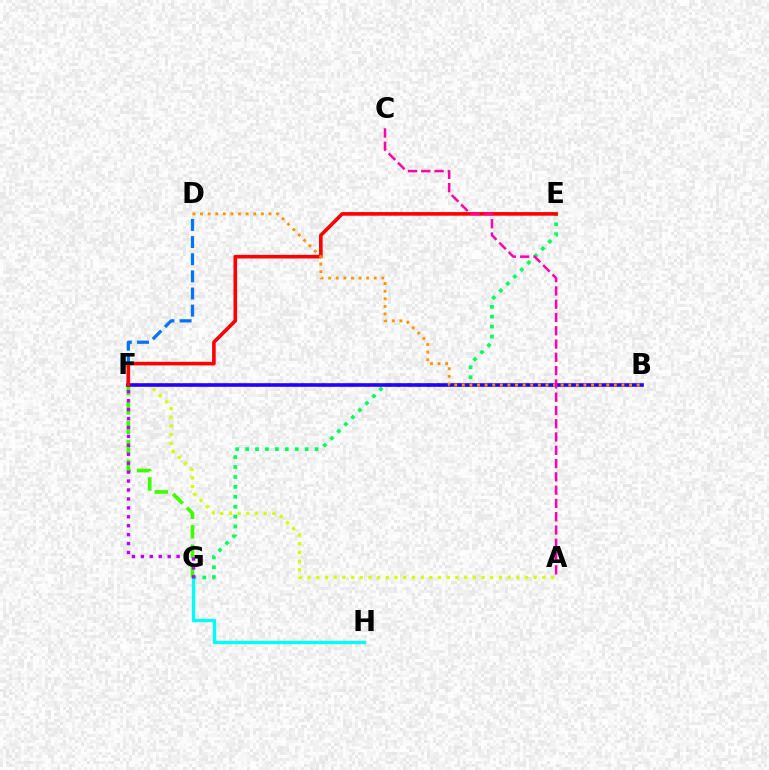{('D', 'F'): [{'color': '#0074ff', 'line_style': 'dashed', 'thickness': 2.33}], ('A', 'F'): [{'color': '#d1ff00', 'line_style': 'dotted', 'thickness': 2.36}], ('E', 'G'): [{'color': '#00ff5c', 'line_style': 'dotted', 'thickness': 2.69}], ('F', 'G'): [{'color': '#3dff00', 'line_style': 'dashed', 'thickness': 2.65}, {'color': '#b900ff', 'line_style': 'dotted', 'thickness': 2.43}], ('G', 'H'): [{'color': '#00fff6', 'line_style': 'solid', 'thickness': 2.43}], ('B', 'F'): [{'color': '#2500ff', 'line_style': 'solid', 'thickness': 2.6}], ('E', 'F'): [{'color': '#ff0000', 'line_style': 'solid', 'thickness': 2.6}], ('B', 'D'): [{'color': '#ff9400', 'line_style': 'dotted', 'thickness': 2.07}], ('A', 'C'): [{'color': '#ff00ac', 'line_style': 'dashed', 'thickness': 1.8}]}